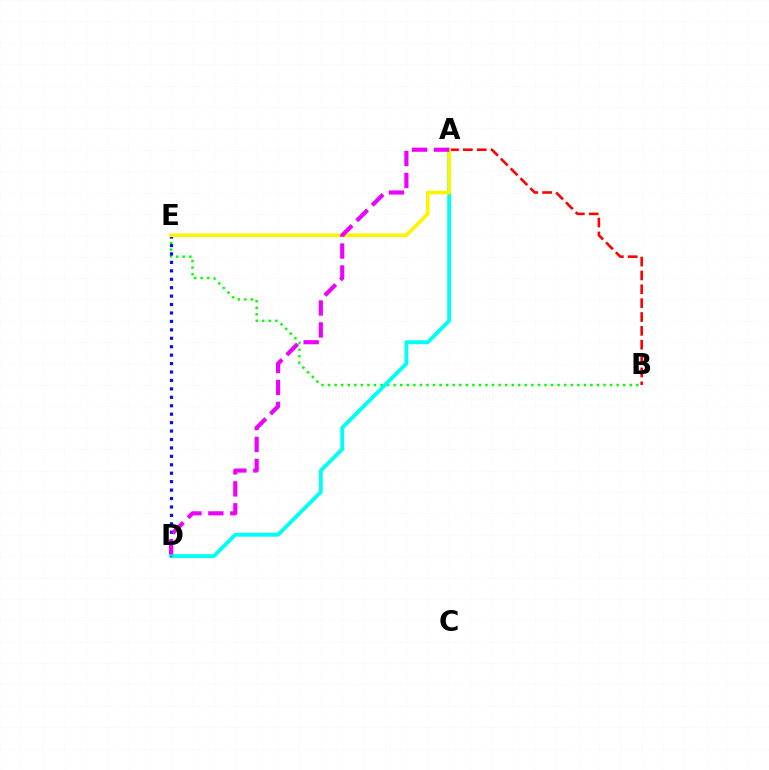{('A', 'B'): [{'color': '#ff0000', 'line_style': 'dashed', 'thickness': 1.88}], ('B', 'E'): [{'color': '#08ff00', 'line_style': 'dotted', 'thickness': 1.78}], ('A', 'D'): [{'color': '#00fff6', 'line_style': 'solid', 'thickness': 2.8}, {'color': '#ee00ff', 'line_style': 'dashed', 'thickness': 2.98}], ('D', 'E'): [{'color': '#0010ff', 'line_style': 'dotted', 'thickness': 2.29}], ('A', 'E'): [{'color': '#fcf500', 'line_style': 'solid', 'thickness': 2.66}]}